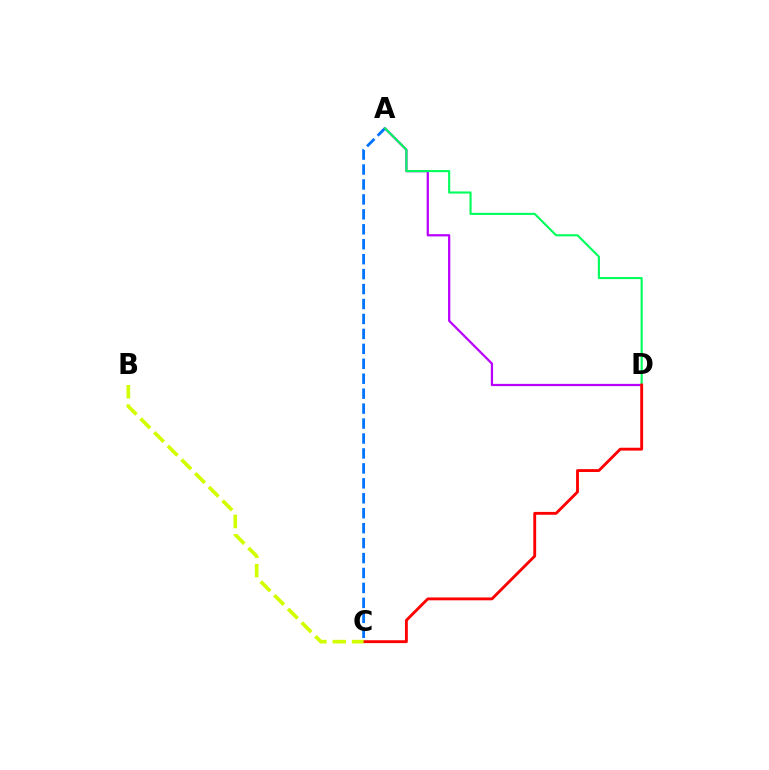{('A', 'C'): [{'color': '#0074ff', 'line_style': 'dashed', 'thickness': 2.03}], ('A', 'D'): [{'color': '#b900ff', 'line_style': 'solid', 'thickness': 1.61}, {'color': '#00ff5c', 'line_style': 'solid', 'thickness': 1.53}], ('C', 'D'): [{'color': '#ff0000', 'line_style': 'solid', 'thickness': 2.06}], ('B', 'C'): [{'color': '#d1ff00', 'line_style': 'dashed', 'thickness': 2.63}]}